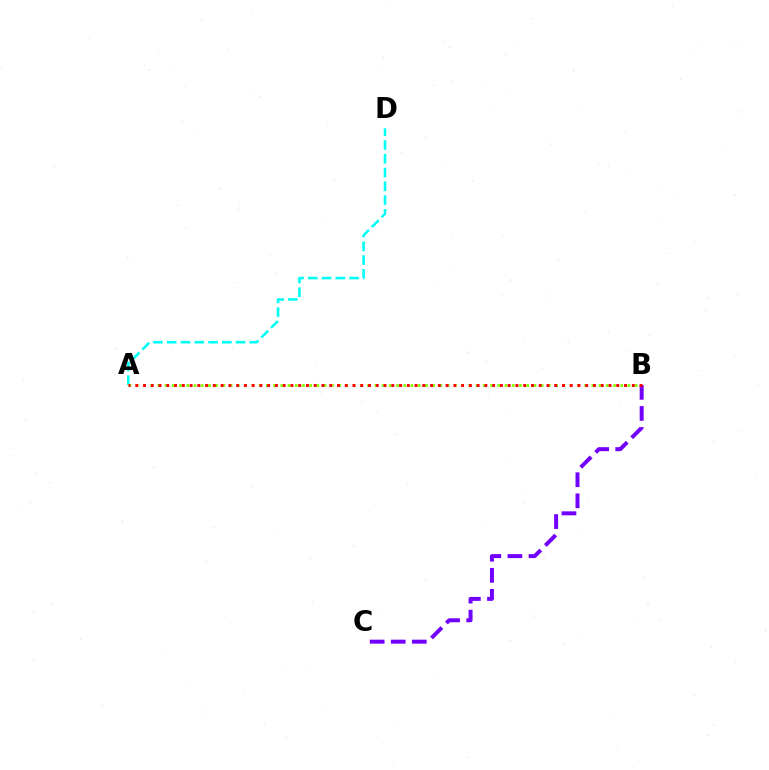{('A', 'D'): [{'color': '#00fff6', 'line_style': 'dashed', 'thickness': 1.87}], ('A', 'B'): [{'color': '#84ff00', 'line_style': 'dotted', 'thickness': 1.97}, {'color': '#ff0000', 'line_style': 'dotted', 'thickness': 2.11}], ('B', 'C'): [{'color': '#7200ff', 'line_style': 'dashed', 'thickness': 2.86}]}